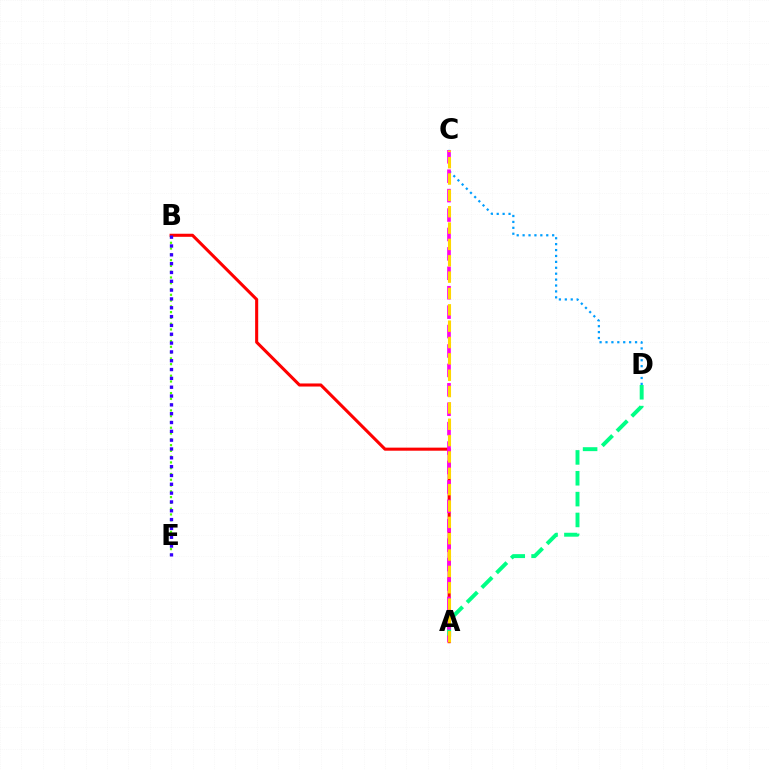{('A', 'B'): [{'color': '#ff0000', 'line_style': 'solid', 'thickness': 2.21}], ('C', 'D'): [{'color': '#009eff', 'line_style': 'dotted', 'thickness': 1.61}], ('A', 'D'): [{'color': '#00ff86', 'line_style': 'dashed', 'thickness': 2.83}], ('B', 'E'): [{'color': '#4fff00', 'line_style': 'dotted', 'thickness': 1.57}, {'color': '#3700ff', 'line_style': 'dotted', 'thickness': 2.4}], ('A', 'C'): [{'color': '#ff00ed', 'line_style': 'dashed', 'thickness': 2.64}, {'color': '#ffd500', 'line_style': 'dashed', 'thickness': 2.22}]}